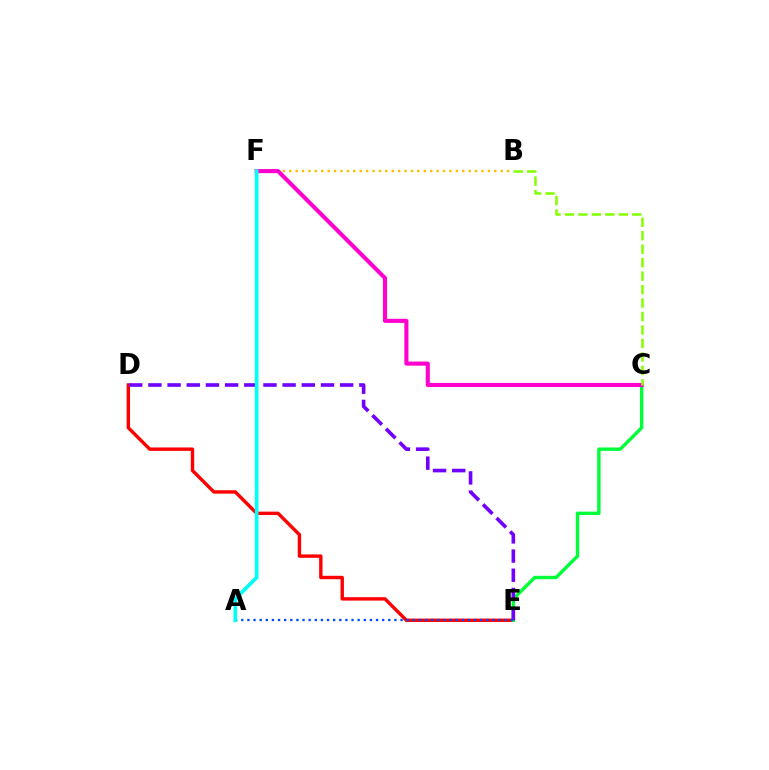{('D', 'E'): [{'color': '#ff0000', 'line_style': 'solid', 'thickness': 2.45}, {'color': '#7200ff', 'line_style': 'dashed', 'thickness': 2.6}], ('C', 'E'): [{'color': '#00ff39', 'line_style': 'solid', 'thickness': 2.45}], ('B', 'F'): [{'color': '#ffbd00', 'line_style': 'dotted', 'thickness': 1.74}], ('A', 'E'): [{'color': '#004bff', 'line_style': 'dotted', 'thickness': 1.66}], ('C', 'F'): [{'color': '#ff00cf', 'line_style': 'solid', 'thickness': 2.94}], ('A', 'F'): [{'color': '#00fff6', 'line_style': 'solid', 'thickness': 2.64}], ('B', 'C'): [{'color': '#84ff00', 'line_style': 'dashed', 'thickness': 1.83}]}